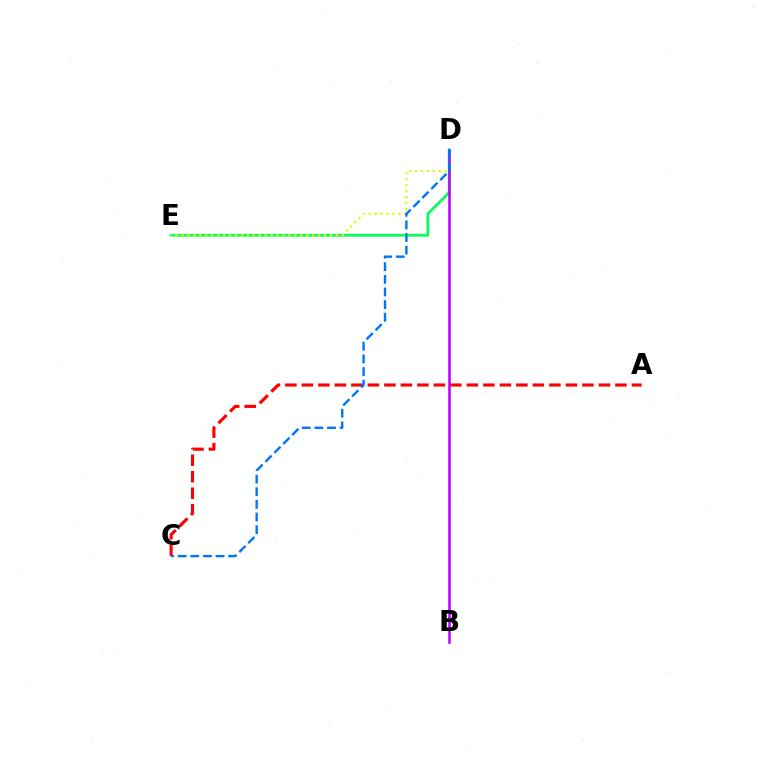{('D', 'E'): [{'color': '#00ff5c', 'line_style': 'solid', 'thickness': 1.92}, {'color': '#d1ff00', 'line_style': 'dotted', 'thickness': 1.61}], ('A', 'C'): [{'color': '#ff0000', 'line_style': 'dashed', 'thickness': 2.24}], ('B', 'D'): [{'color': '#b900ff', 'line_style': 'solid', 'thickness': 1.83}], ('C', 'D'): [{'color': '#0074ff', 'line_style': 'dashed', 'thickness': 1.72}]}